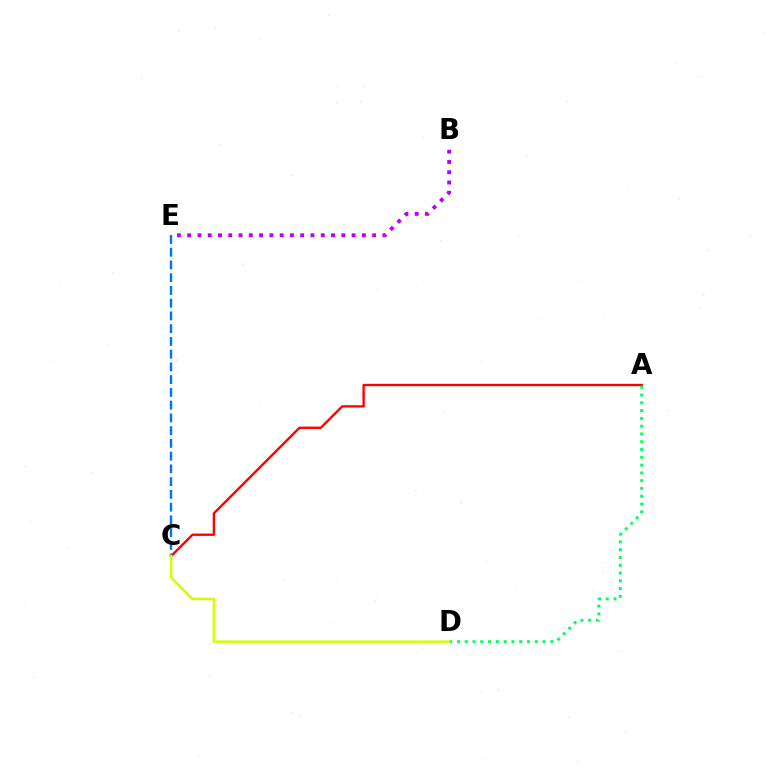{('B', 'E'): [{'color': '#b900ff', 'line_style': 'dotted', 'thickness': 2.79}], ('C', 'E'): [{'color': '#0074ff', 'line_style': 'dashed', 'thickness': 1.73}], ('A', 'C'): [{'color': '#ff0000', 'line_style': 'solid', 'thickness': 1.7}], ('A', 'D'): [{'color': '#00ff5c', 'line_style': 'dotted', 'thickness': 2.12}], ('C', 'D'): [{'color': '#d1ff00', 'line_style': 'solid', 'thickness': 1.81}]}